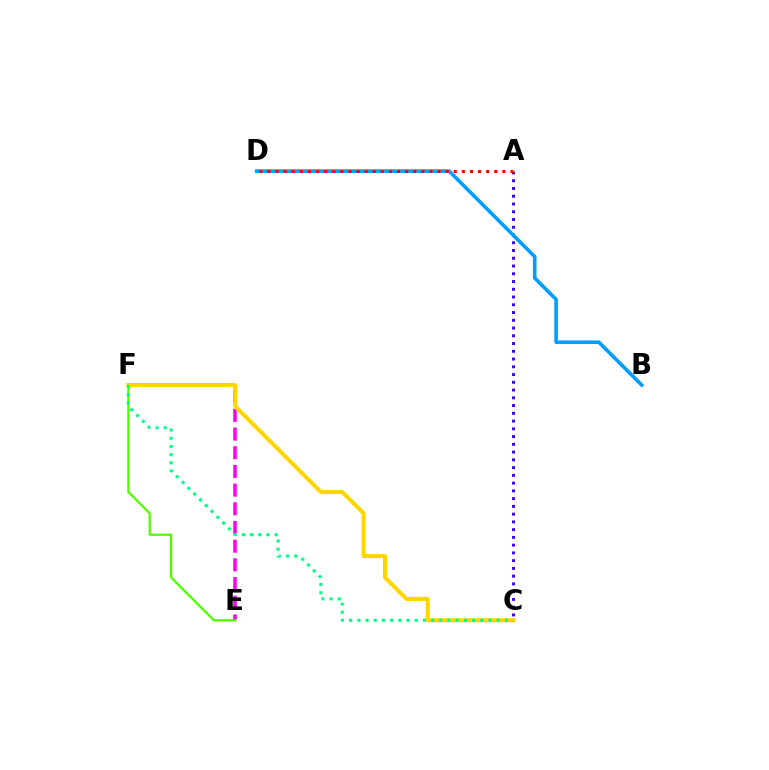{('E', 'F'): [{'color': '#ff00ed', 'line_style': 'dashed', 'thickness': 2.54}, {'color': '#4fff00', 'line_style': 'solid', 'thickness': 1.63}], ('C', 'F'): [{'color': '#ffd500', 'line_style': 'solid', 'thickness': 2.92}, {'color': '#00ff86', 'line_style': 'dotted', 'thickness': 2.23}], ('A', 'C'): [{'color': '#3700ff', 'line_style': 'dotted', 'thickness': 2.11}], ('B', 'D'): [{'color': '#009eff', 'line_style': 'solid', 'thickness': 2.6}], ('A', 'D'): [{'color': '#ff0000', 'line_style': 'dotted', 'thickness': 2.2}]}